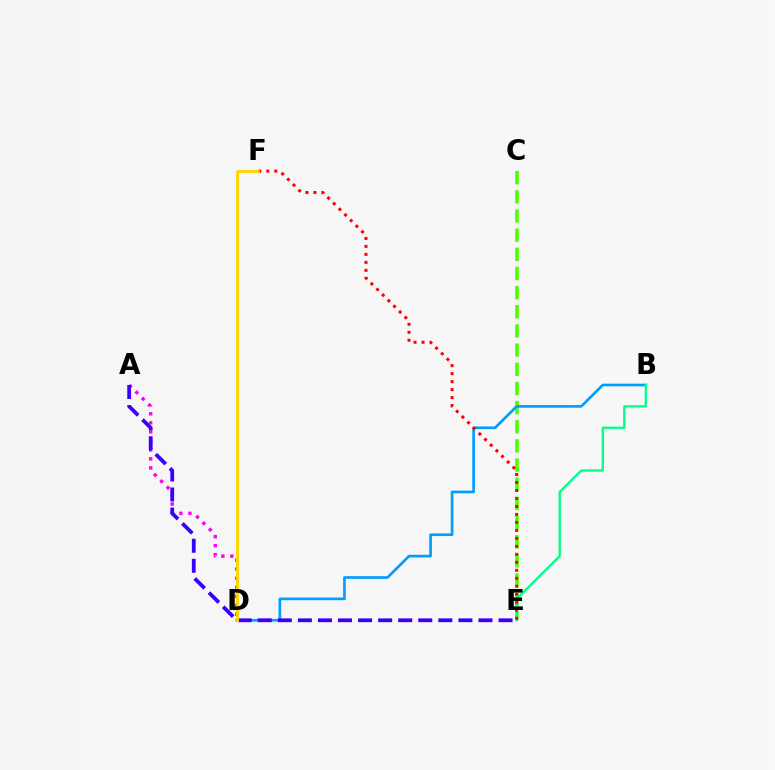{('C', 'E'): [{'color': '#4fff00', 'line_style': 'dashed', 'thickness': 2.6}], ('A', 'D'): [{'color': '#ff00ed', 'line_style': 'dotted', 'thickness': 2.45}], ('B', 'D'): [{'color': '#009eff', 'line_style': 'solid', 'thickness': 1.93}], ('B', 'E'): [{'color': '#00ff86', 'line_style': 'solid', 'thickness': 1.67}], ('A', 'E'): [{'color': '#3700ff', 'line_style': 'dashed', 'thickness': 2.73}], ('E', 'F'): [{'color': '#ff0000', 'line_style': 'dotted', 'thickness': 2.17}], ('D', 'F'): [{'color': '#ffd500', 'line_style': 'solid', 'thickness': 2.08}]}